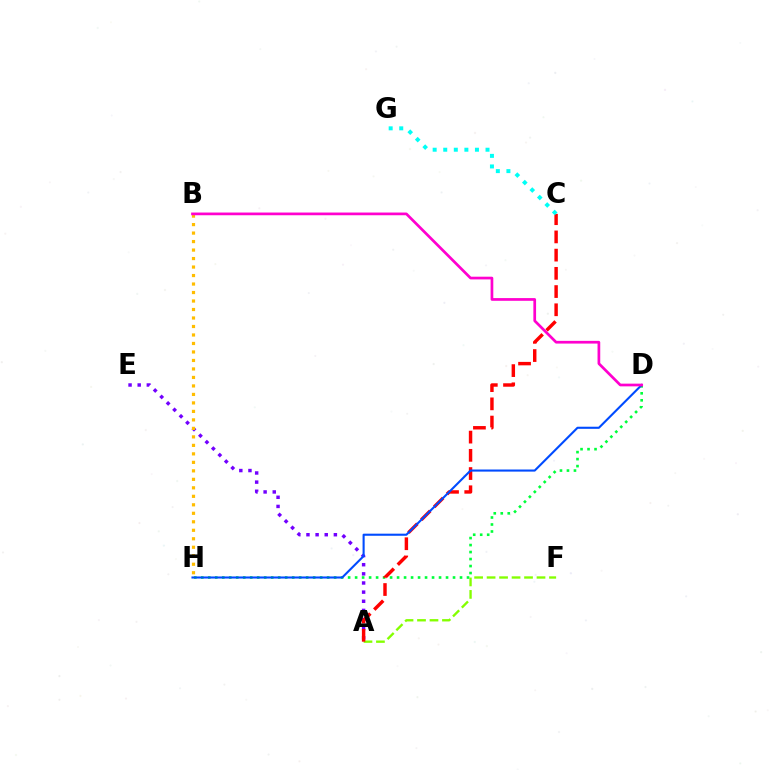{('A', 'E'): [{'color': '#7200ff', 'line_style': 'dotted', 'thickness': 2.48}], ('A', 'F'): [{'color': '#84ff00', 'line_style': 'dashed', 'thickness': 1.7}], ('D', 'H'): [{'color': '#00ff39', 'line_style': 'dotted', 'thickness': 1.9}, {'color': '#004bff', 'line_style': 'solid', 'thickness': 1.51}], ('A', 'C'): [{'color': '#ff0000', 'line_style': 'dashed', 'thickness': 2.47}], ('B', 'H'): [{'color': '#ffbd00', 'line_style': 'dotted', 'thickness': 2.31}], ('B', 'D'): [{'color': '#ff00cf', 'line_style': 'solid', 'thickness': 1.95}], ('C', 'G'): [{'color': '#00fff6', 'line_style': 'dotted', 'thickness': 2.87}]}